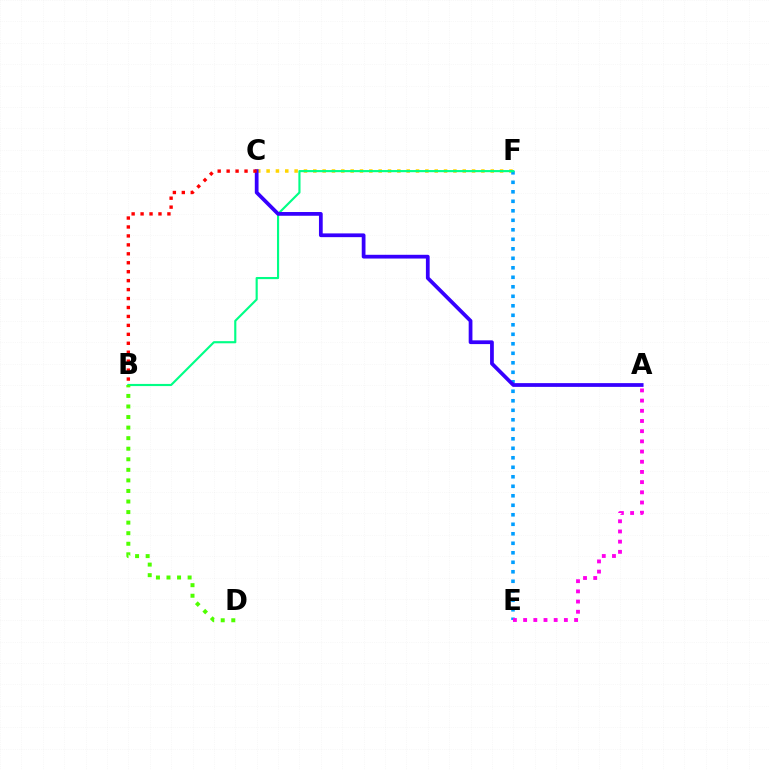{('C', 'F'): [{'color': '#ffd500', 'line_style': 'dotted', 'thickness': 2.54}], ('E', 'F'): [{'color': '#009eff', 'line_style': 'dotted', 'thickness': 2.58}], ('B', 'F'): [{'color': '#00ff86', 'line_style': 'solid', 'thickness': 1.54}], ('A', 'C'): [{'color': '#3700ff', 'line_style': 'solid', 'thickness': 2.7}], ('A', 'E'): [{'color': '#ff00ed', 'line_style': 'dotted', 'thickness': 2.77}], ('B', 'D'): [{'color': '#4fff00', 'line_style': 'dotted', 'thickness': 2.87}], ('B', 'C'): [{'color': '#ff0000', 'line_style': 'dotted', 'thickness': 2.43}]}